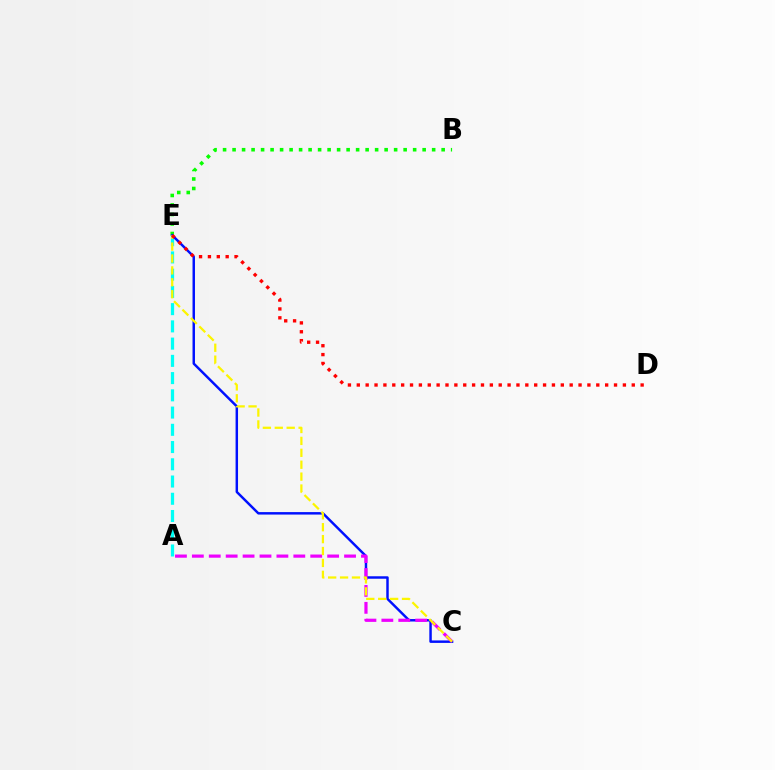{('A', 'E'): [{'color': '#00fff6', 'line_style': 'dashed', 'thickness': 2.34}], ('B', 'E'): [{'color': '#08ff00', 'line_style': 'dotted', 'thickness': 2.58}], ('C', 'E'): [{'color': '#0010ff', 'line_style': 'solid', 'thickness': 1.77}, {'color': '#fcf500', 'line_style': 'dashed', 'thickness': 1.62}], ('A', 'C'): [{'color': '#ee00ff', 'line_style': 'dashed', 'thickness': 2.3}], ('D', 'E'): [{'color': '#ff0000', 'line_style': 'dotted', 'thickness': 2.41}]}